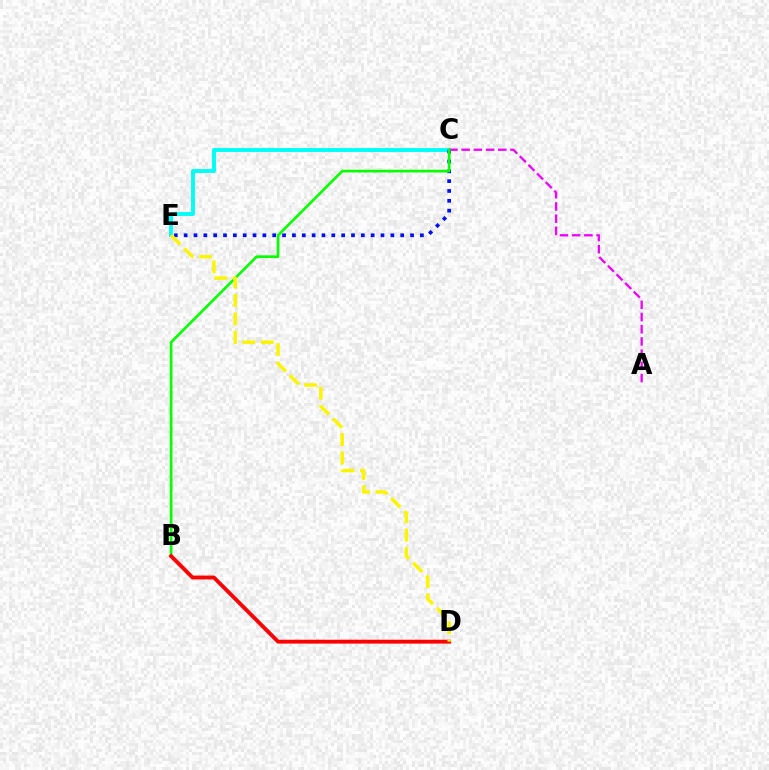{('C', 'E'): [{'color': '#00fff6', 'line_style': 'solid', 'thickness': 2.81}, {'color': '#0010ff', 'line_style': 'dotted', 'thickness': 2.67}], ('A', 'C'): [{'color': '#ee00ff', 'line_style': 'dashed', 'thickness': 1.66}], ('B', 'C'): [{'color': '#08ff00', 'line_style': 'solid', 'thickness': 1.95}], ('B', 'D'): [{'color': '#ff0000', 'line_style': 'solid', 'thickness': 2.78}], ('D', 'E'): [{'color': '#fcf500', 'line_style': 'dashed', 'thickness': 2.5}]}